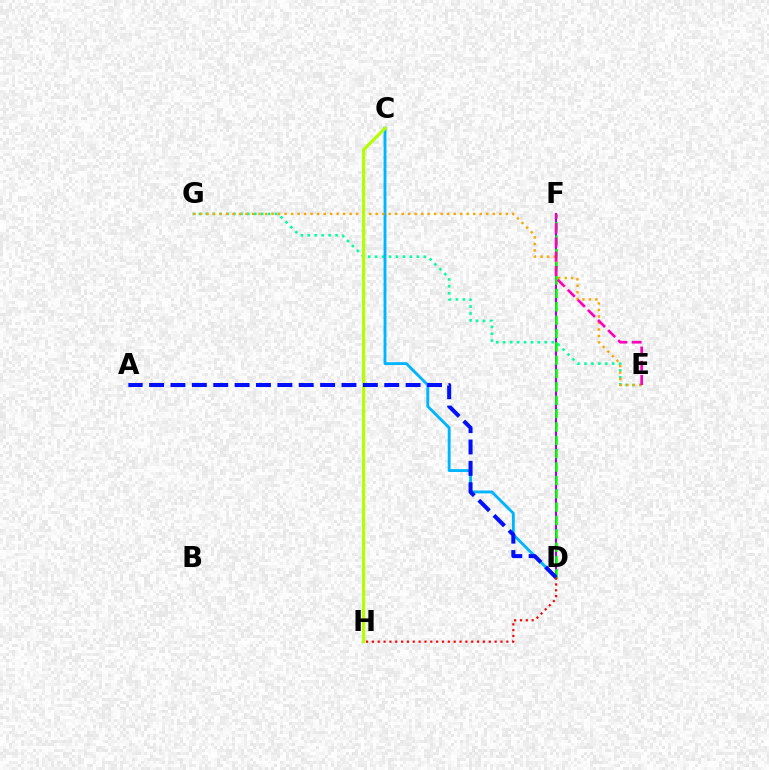{('E', 'G'): [{'color': '#00ff9d', 'line_style': 'dotted', 'thickness': 1.88}, {'color': '#ffa500', 'line_style': 'dotted', 'thickness': 1.77}], ('C', 'D'): [{'color': '#00b5ff', 'line_style': 'solid', 'thickness': 2.07}], ('D', 'F'): [{'color': '#9b00ff', 'line_style': 'solid', 'thickness': 1.52}, {'color': '#08ff00', 'line_style': 'dashed', 'thickness': 1.81}], ('C', 'H'): [{'color': '#b3ff00', 'line_style': 'solid', 'thickness': 2.28}], ('A', 'D'): [{'color': '#0010ff', 'line_style': 'dashed', 'thickness': 2.9}], ('D', 'H'): [{'color': '#ff0000', 'line_style': 'dotted', 'thickness': 1.59}], ('E', 'F'): [{'color': '#ff00bd', 'line_style': 'dashed', 'thickness': 1.94}]}